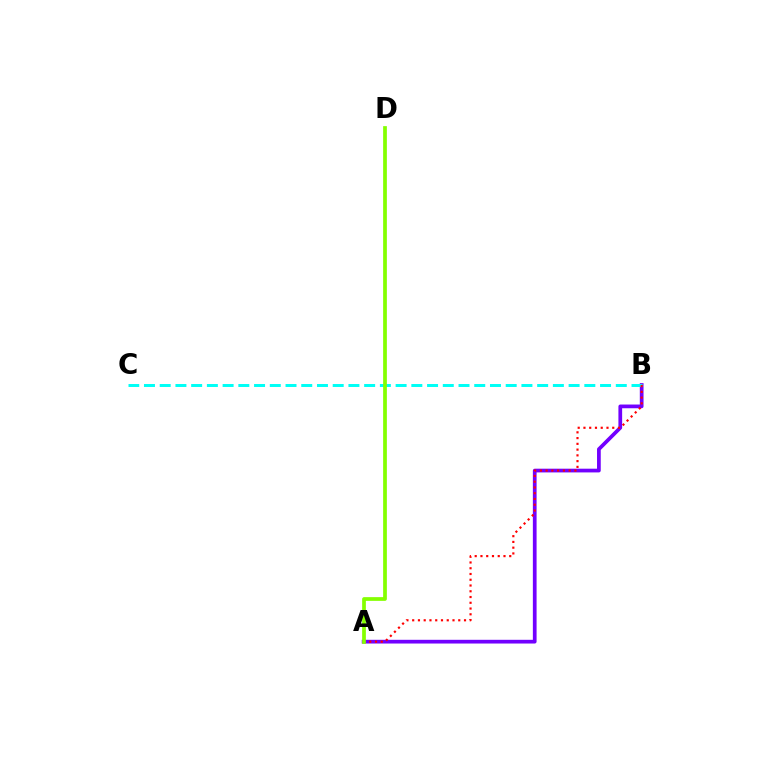{('A', 'B'): [{'color': '#7200ff', 'line_style': 'solid', 'thickness': 2.68}, {'color': '#ff0000', 'line_style': 'dotted', 'thickness': 1.56}], ('B', 'C'): [{'color': '#00fff6', 'line_style': 'dashed', 'thickness': 2.14}], ('A', 'D'): [{'color': '#84ff00', 'line_style': 'solid', 'thickness': 2.68}]}